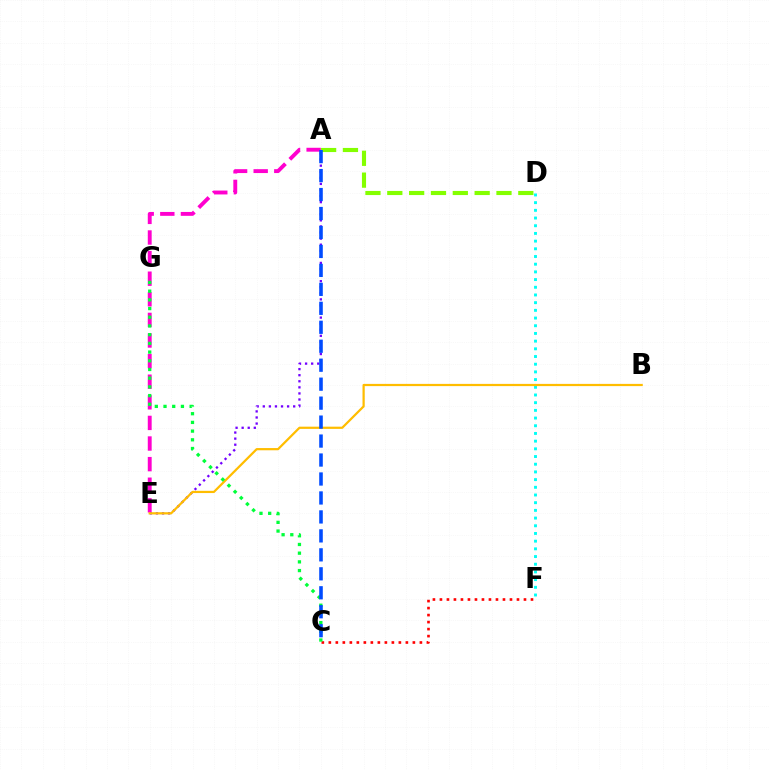{('D', 'F'): [{'color': '#00fff6', 'line_style': 'dotted', 'thickness': 2.09}], ('A', 'E'): [{'color': '#7200ff', 'line_style': 'dotted', 'thickness': 1.65}, {'color': '#ff00cf', 'line_style': 'dashed', 'thickness': 2.8}], ('B', 'E'): [{'color': '#ffbd00', 'line_style': 'solid', 'thickness': 1.6}], ('C', 'F'): [{'color': '#ff0000', 'line_style': 'dotted', 'thickness': 1.9}], ('C', 'G'): [{'color': '#00ff39', 'line_style': 'dotted', 'thickness': 2.36}], ('A', 'D'): [{'color': '#84ff00', 'line_style': 'dashed', 'thickness': 2.97}], ('A', 'C'): [{'color': '#004bff', 'line_style': 'dashed', 'thickness': 2.58}]}